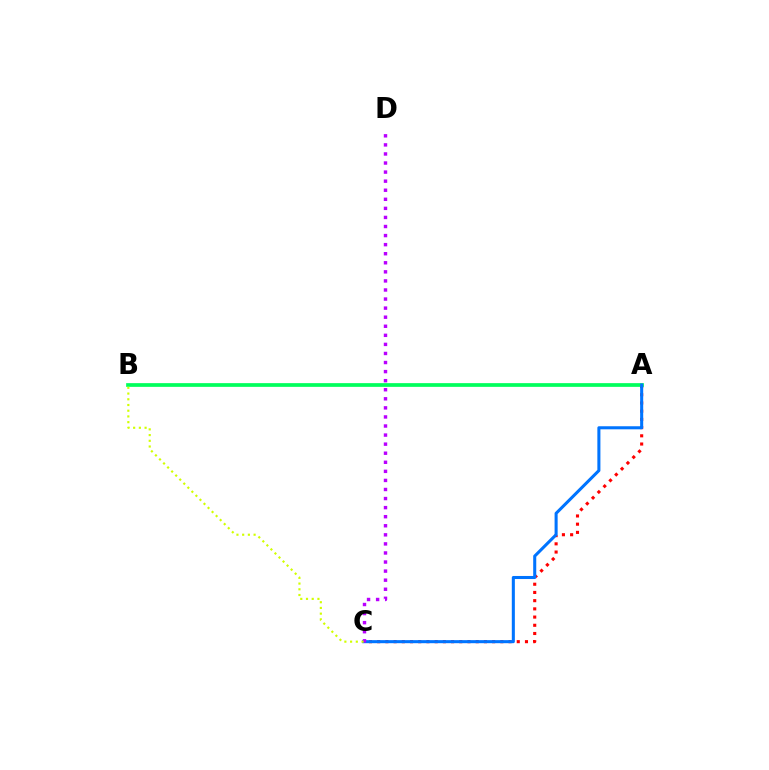{('A', 'C'): [{'color': '#ff0000', 'line_style': 'dotted', 'thickness': 2.23}, {'color': '#0074ff', 'line_style': 'solid', 'thickness': 2.2}], ('A', 'B'): [{'color': '#00ff5c', 'line_style': 'solid', 'thickness': 2.67}], ('C', 'D'): [{'color': '#b900ff', 'line_style': 'dotted', 'thickness': 2.46}], ('B', 'C'): [{'color': '#d1ff00', 'line_style': 'dotted', 'thickness': 1.55}]}